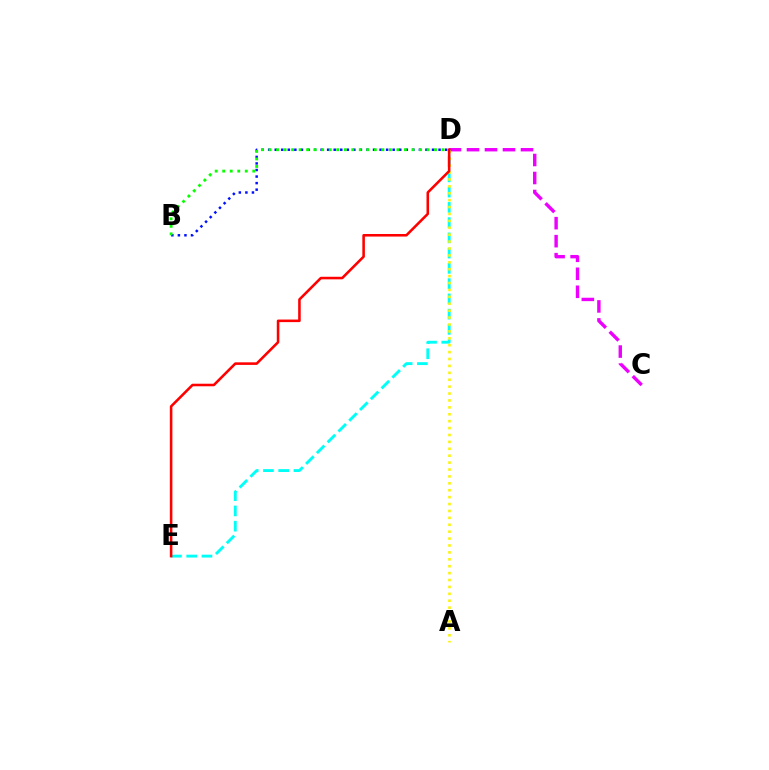{('B', 'D'): [{'color': '#0010ff', 'line_style': 'dotted', 'thickness': 1.78}, {'color': '#08ff00', 'line_style': 'dotted', 'thickness': 2.04}], ('C', 'D'): [{'color': '#ee00ff', 'line_style': 'dashed', 'thickness': 2.45}], ('D', 'E'): [{'color': '#00fff6', 'line_style': 'dashed', 'thickness': 2.07}, {'color': '#ff0000', 'line_style': 'solid', 'thickness': 1.85}], ('A', 'D'): [{'color': '#fcf500', 'line_style': 'dotted', 'thickness': 1.88}]}